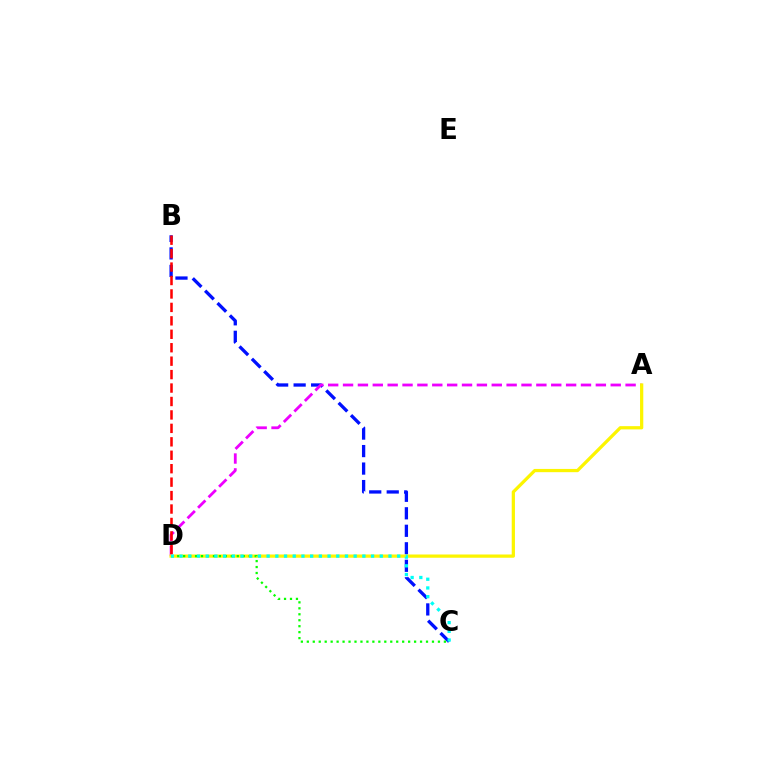{('B', 'C'): [{'color': '#0010ff', 'line_style': 'dashed', 'thickness': 2.38}], ('A', 'D'): [{'color': '#ee00ff', 'line_style': 'dashed', 'thickness': 2.02}, {'color': '#fcf500', 'line_style': 'solid', 'thickness': 2.34}], ('C', 'D'): [{'color': '#08ff00', 'line_style': 'dotted', 'thickness': 1.62}, {'color': '#00fff6', 'line_style': 'dotted', 'thickness': 2.36}], ('B', 'D'): [{'color': '#ff0000', 'line_style': 'dashed', 'thickness': 1.83}]}